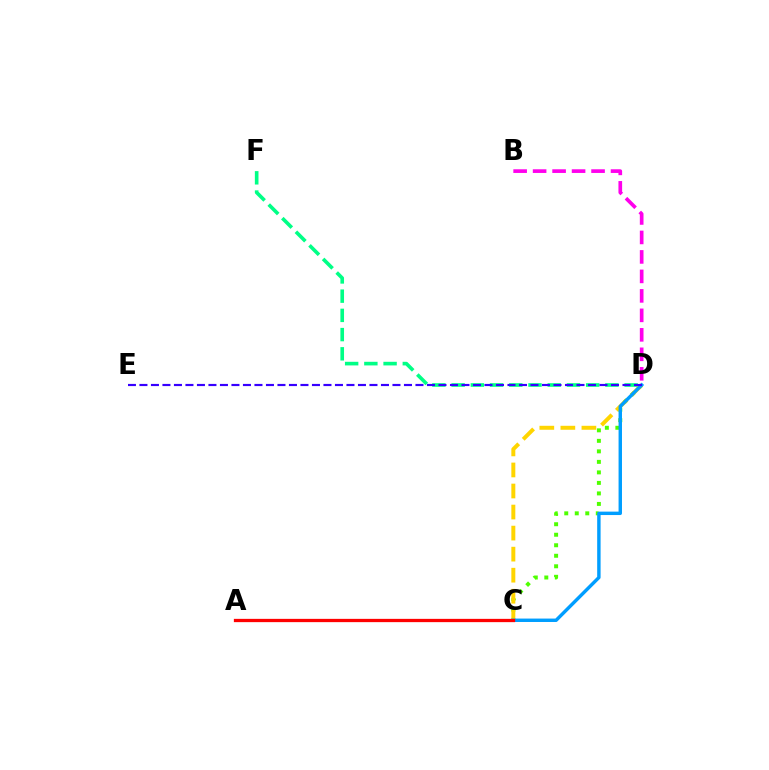{('D', 'F'): [{'color': '#00ff86', 'line_style': 'dashed', 'thickness': 2.61}], ('C', 'D'): [{'color': '#4fff00', 'line_style': 'dotted', 'thickness': 2.86}, {'color': '#ffd500', 'line_style': 'dashed', 'thickness': 2.86}, {'color': '#009eff', 'line_style': 'solid', 'thickness': 2.46}], ('B', 'D'): [{'color': '#ff00ed', 'line_style': 'dashed', 'thickness': 2.65}], ('D', 'E'): [{'color': '#3700ff', 'line_style': 'dashed', 'thickness': 1.56}], ('A', 'C'): [{'color': '#ff0000', 'line_style': 'solid', 'thickness': 2.36}]}